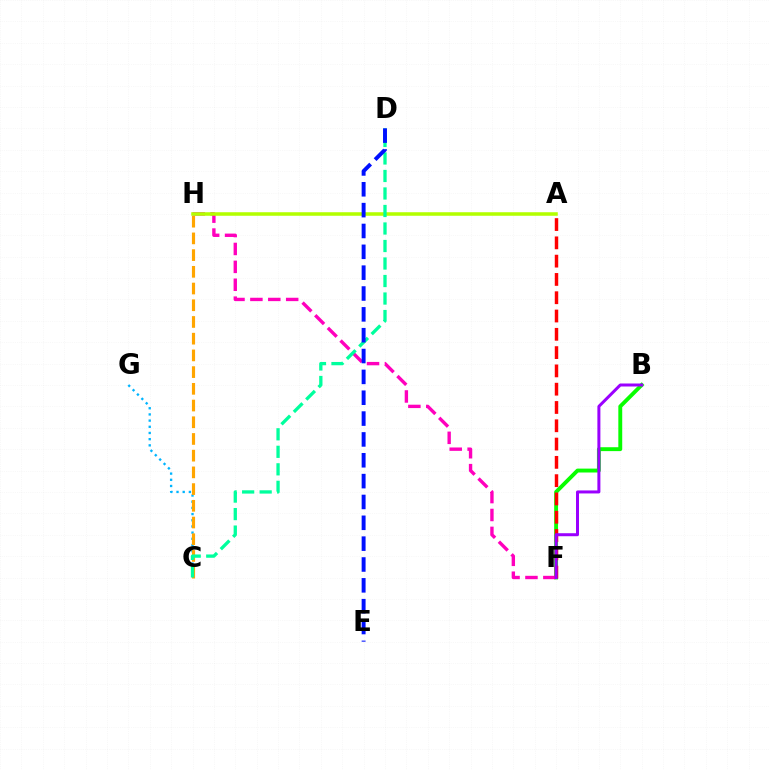{('B', 'F'): [{'color': '#08ff00', 'line_style': 'solid', 'thickness': 2.8}, {'color': '#9b00ff', 'line_style': 'solid', 'thickness': 2.16}], ('C', 'G'): [{'color': '#00b5ff', 'line_style': 'dotted', 'thickness': 1.68}], ('C', 'H'): [{'color': '#ffa500', 'line_style': 'dashed', 'thickness': 2.27}], ('F', 'H'): [{'color': '#ff00bd', 'line_style': 'dashed', 'thickness': 2.43}], ('A', 'H'): [{'color': '#b3ff00', 'line_style': 'solid', 'thickness': 2.55}], ('A', 'F'): [{'color': '#ff0000', 'line_style': 'dashed', 'thickness': 2.49}], ('C', 'D'): [{'color': '#00ff9d', 'line_style': 'dashed', 'thickness': 2.38}], ('D', 'E'): [{'color': '#0010ff', 'line_style': 'dashed', 'thickness': 2.83}]}